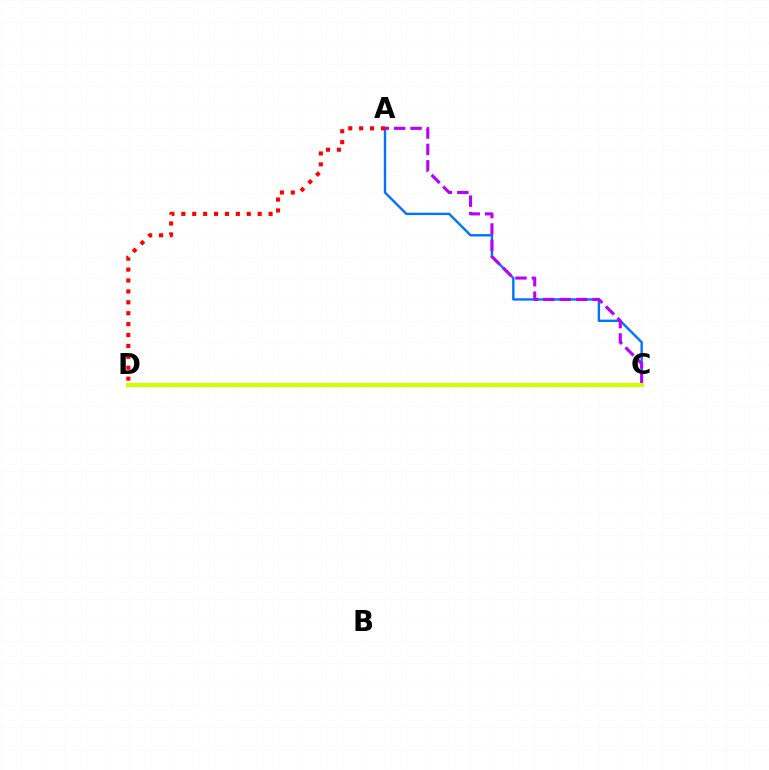{('A', 'C'): [{'color': '#0074ff', 'line_style': 'solid', 'thickness': 1.72}, {'color': '#b900ff', 'line_style': 'dashed', 'thickness': 2.23}], ('C', 'D'): [{'color': '#00ff5c', 'line_style': 'dashed', 'thickness': 2.16}, {'color': '#d1ff00', 'line_style': 'solid', 'thickness': 2.96}], ('A', 'D'): [{'color': '#ff0000', 'line_style': 'dotted', 'thickness': 2.96}]}